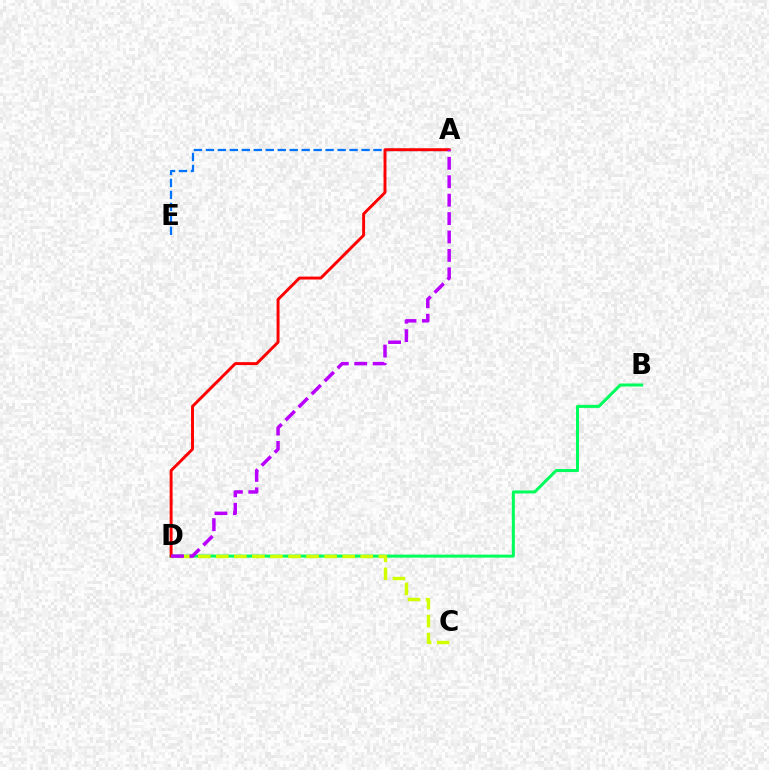{('A', 'E'): [{'color': '#0074ff', 'line_style': 'dashed', 'thickness': 1.63}], ('B', 'D'): [{'color': '#00ff5c', 'line_style': 'solid', 'thickness': 2.18}], ('A', 'D'): [{'color': '#ff0000', 'line_style': 'solid', 'thickness': 2.11}, {'color': '#b900ff', 'line_style': 'dashed', 'thickness': 2.5}], ('C', 'D'): [{'color': '#d1ff00', 'line_style': 'dashed', 'thickness': 2.45}]}